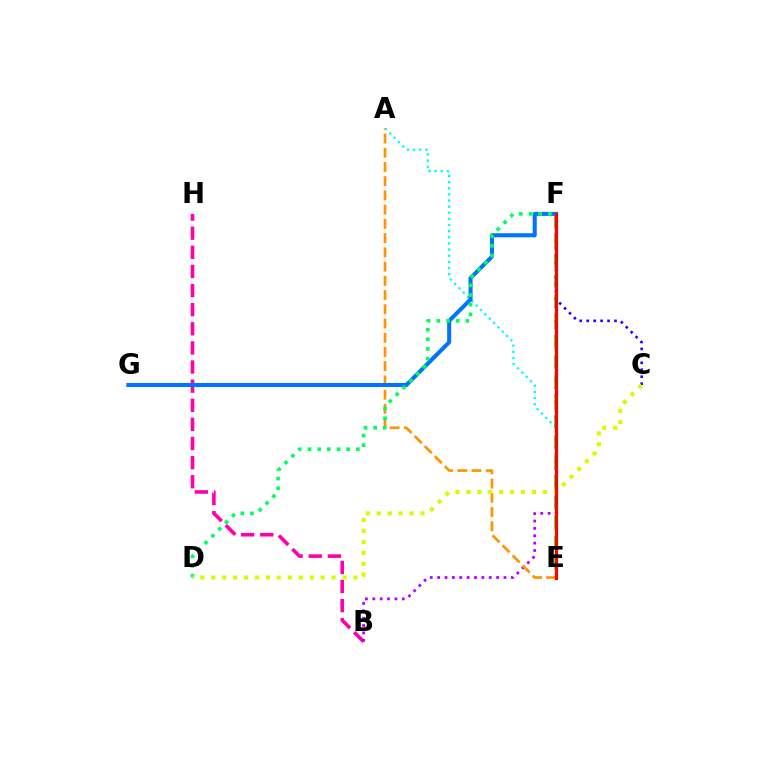{('A', 'E'): [{'color': '#00fff6', 'line_style': 'dotted', 'thickness': 1.67}, {'color': '#ff9400', 'line_style': 'dashed', 'thickness': 1.93}], ('B', 'H'): [{'color': '#ff00ac', 'line_style': 'dashed', 'thickness': 2.6}], ('E', 'F'): [{'color': '#3dff00', 'line_style': 'dashed', 'thickness': 2.73}, {'color': '#ff0000', 'line_style': 'solid', 'thickness': 2.3}], ('B', 'F'): [{'color': '#b900ff', 'line_style': 'dotted', 'thickness': 2.0}], ('C', 'F'): [{'color': '#2500ff', 'line_style': 'dotted', 'thickness': 1.89}], ('F', 'G'): [{'color': '#0074ff', 'line_style': 'solid', 'thickness': 2.91}], ('D', 'F'): [{'color': '#00ff5c', 'line_style': 'dotted', 'thickness': 2.63}], ('C', 'D'): [{'color': '#d1ff00', 'line_style': 'dotted', 'thickness': 2.97}]}